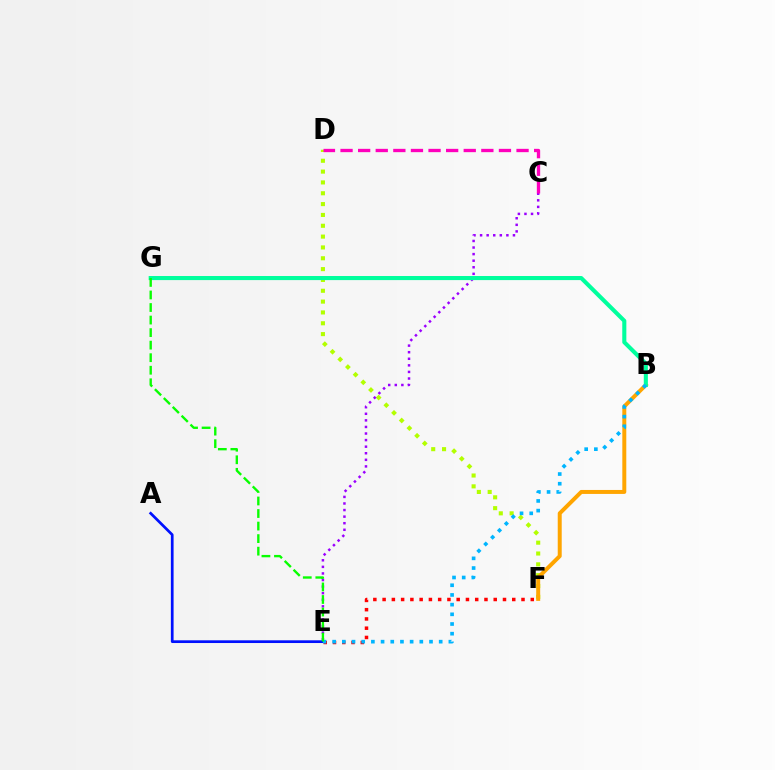{('D', 'F'): [{'color': '#b3ff00', 'line_style': 'dotted', 'thickness': 2.94}], ('C', 'E'): [{'color': '#9b00ff', 'line_style': 'dotted', 'thickness': 1.79}], ('B', 'F'): [{'color': '#ffa500', 'line_style': 'solid', 'thickness': 2.86}], ('E', 'F'): [{'color': '#ff0000', 'line_style': 'dotted', 'thickness': 2.52}], ('B', 'G'): [{'color': '#00ff9d', 'line_style': 'solid', 'thickness': 2.94}], ('C', 'D'): [{'color': '#ff00bd', 'line_style': 'dashed', 'thickness': 2.39}], ('A', 'E'): [{'color': '#0010ff', 'line_style': 'solid', 'thickness': 1.96}], ('B', 'E'): [{'color': '#00b5ff', 'line_style': 'dotted', 'thickness': 2.63}], ('E', 'G'): [{'color': '#08ff00', 'line_style': 'dashed', 'thickness': 1.7}]}